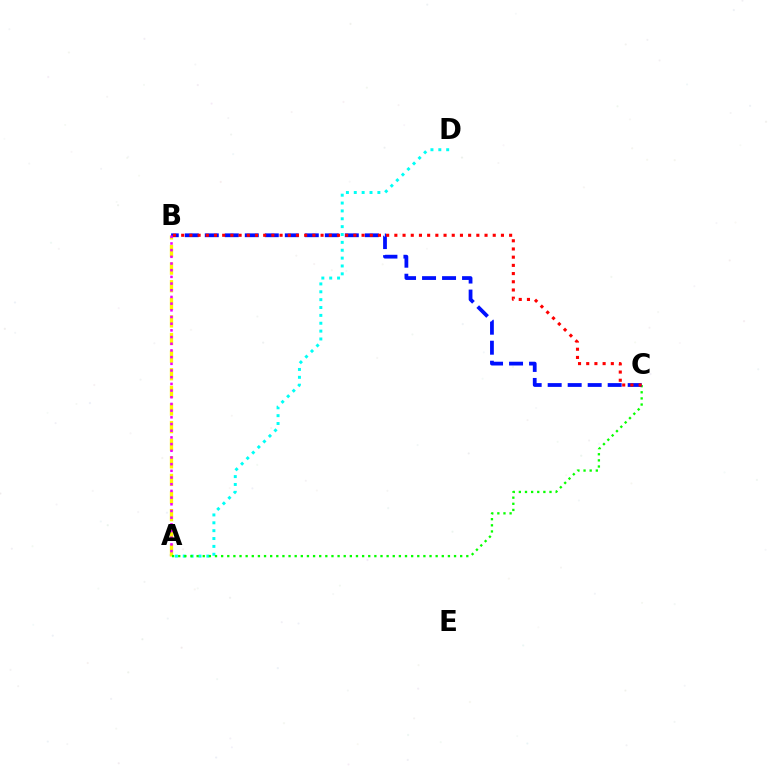{('A', 'D'): [{'color': '#00fff6', 'line_style': 'dotted', 'thickness': 2.14}], ('A', 'B'): [{'color': '#fcf500', 'line_style': 'dashed', 'thickness': 2.39}, {'color': '#ee00ff', 'line_style': 'dotted', 'thickness': 1.82}], ('A', 'C'): [{'color': '#08ff00', 'line_style': 'dotted', 'thickness': 1.67}], ('B', 'C'): [{'color': '#0010ff', 'line_style': 'dashed', 'thickness': 2.72}, {'color': '#ff0000', 'line_style': 'dotted', 'thickness': 2.23}]}